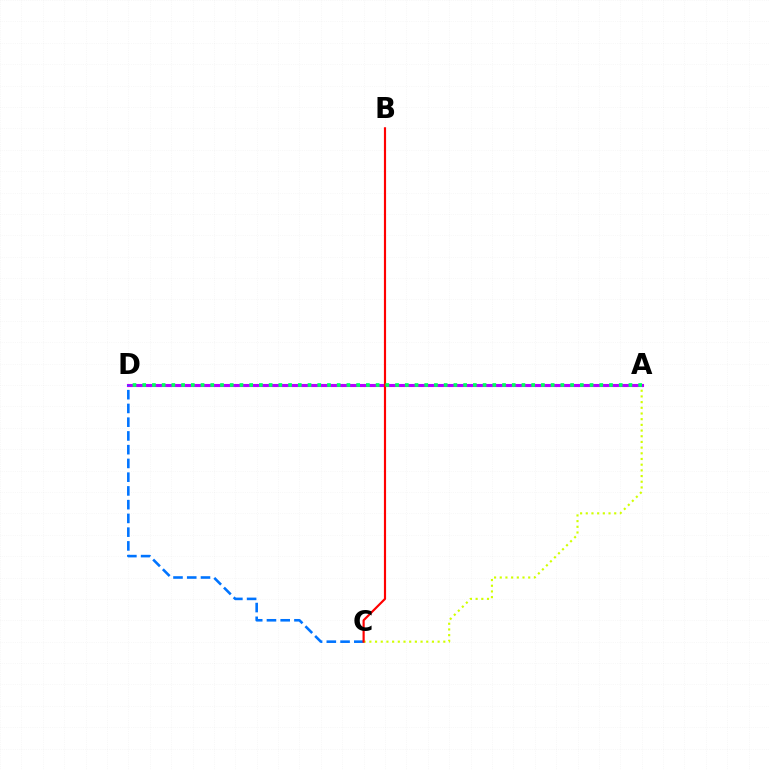{('A', 'C'): [{'color': '#d1ff00', 'line_style': 'dotted', 'thickness': 1.55}], ('A', 'D'): [{'color': '#b900ff', 'line_style': 'solid', 'thickness': 2.23}, {'color': '#00ff5c', 'line_style': 'dotted', 'thickness': 2.64}], ('C', 'D'): [{'color': '#0074ff', 'line_style': 'dashed', 'thickness': 1.87}], ('B', 'C'): [{'color': '#ff0000', 'line_style': 'solid', 'thickness': 1.56}]}